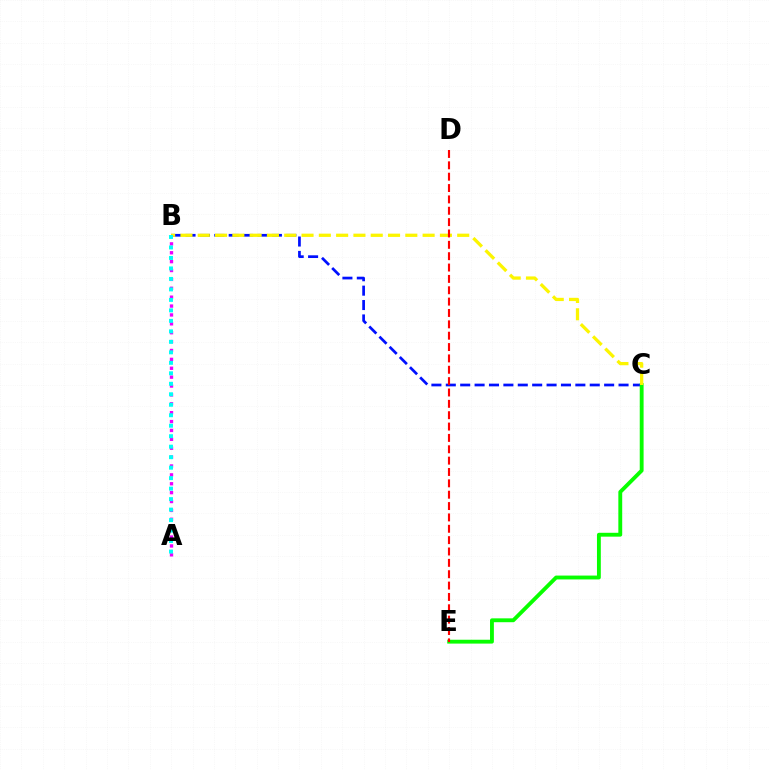{('B', 'C'): [{'color': '#0010ff', 'line_style': 'dashed', 'thickness': 1.96}, {'color': '#fcf500', 'line_style': 'dashed', 'thickness': 2.35}], ('C', 'E'): [{'color': '#08ff00', 'line_style': 'solid', 'thickness': 2.78}], ('A', 'B'): [{'color': '#ee00ff', 'line_style': 'dotted', 'thickness': 2.41}, {'color': '#00fff6', 'line_style': 'dotted', 'thickness': 2.85}], ('D', 'E'): [{'color': '#ff0000', 'line_style': 'dashed', 'thickness': 1.54}]}